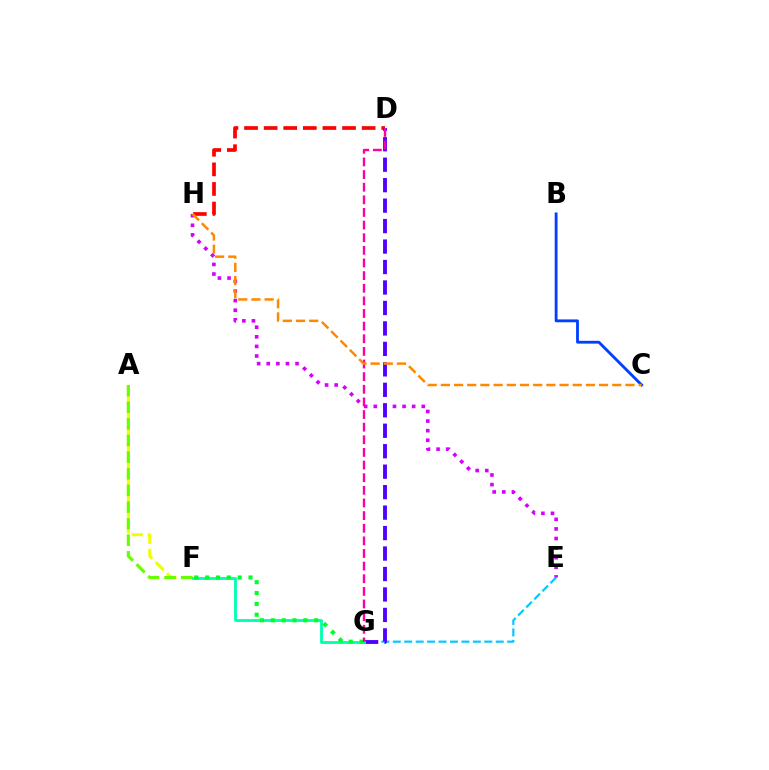{('E', 'G'): [{'color': '#00c7ff', 'line_style': 'dashed', 'thickness': 1.55}], ('E', 'H'): [{'color': '#d600ff', 'line_style': 'dotted', 'thickness': 2.61}], ('D', 'H'): [{'color': '#ff0000', 'line_style': 'dashed', 'thickness': 2.66}], ('D', 'G'): [{'color': '#4f00ff', 'line_style': 'dashed', 'thickness': 2.78}, {'color': '#ff00a0', 'line_style': 'dashed', 'thickness': 1.72}], ('A', 'F'): [{'color': '#eeff00', 'line_style': 'dashed', 'thickness': 2.17}, {'color': '#66ff00', 'line_style': 'dashed', 'thickness': 2.26}], ('F', 'G'): [{'color': '#00ffaf', 'line_style': 'solid', 'thickness': 2.04}, {'color': '#00ff27', 'line_style': 'dotted', 'thickness': 2.95}], ('B', 'C'): [{'color': '#003fff', 'line_style': 'solid', 'thickness': 2.03}], ('C', 'H'): [{'color': '#ff8800', 'line_style': 'dashed', 'thickness': 1.79}]}